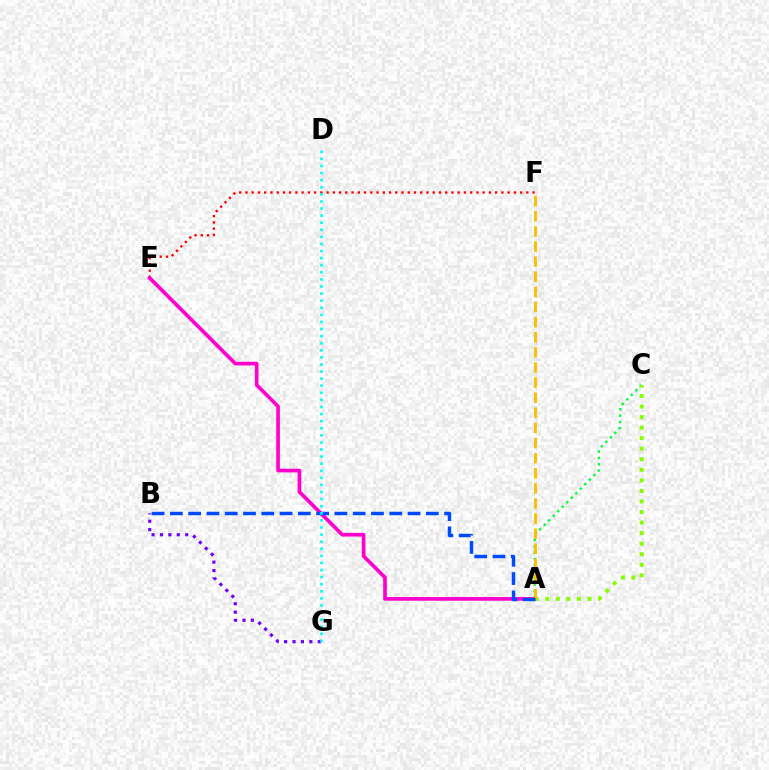{('A', 'C'): [{'color': '#00ff39', 'line_style': 'dotted', 'thickness': 1.73}, {'color': '#84ff00', 'line_style': 'dotted', 'thickness': 2.87}], ('E', 'F'): [{'color': '#ff0000', 'line_style': 'dotted', 'thickness': 1.7}], ('A', 'E'): [{'color': '#ff00cf', 'line_style': 'solid', 'thickness': 2.64}], ('B', 'G'): [{'color': '#7200ff', 'line_style': 'dotted', 'thickness': 2.29}], ('A', 'F'): [{'color': '#ffbd00', 'line_style': 'dashed', 'thickness': 2.05}], ('A', 'B'): [{'color': '#004bff', 'line_style': 'dashed', 'thickness': 2.48}], ('D', 'G'): [{'color': '#00fff6', 'line_style': 'dotted', 'thickness': 1.93}]}